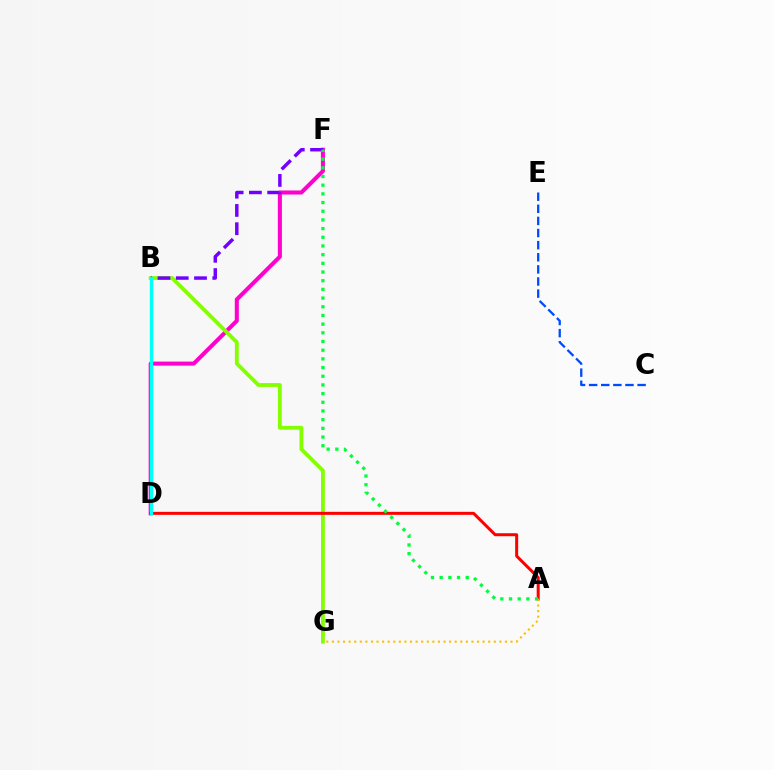{('D', 'F'): [{'color': '#ff00cf', 'line_style': 'solid', 'thickness': 2.91}], ('B', 'G'): [{'color': '#84ff00', 'line_style': 'solid', 'thickness': 2.75}], ('B', 'F'): [{'color': '#7200ff', 'line_style': 'dashed', 'thickness': 2.48}], ('C', 'E'): [{'color': '#004bff', 'line_style': 'dashed', 'thickness': 1.65}], ('A', 'D'): [{'color': '#ff0000', 'line_style': 'solid', 'thickness': 2.16}], ('B', 'D'): [{'color': '#00fff6', 'line_style': 'solid', 'thickness': 2.42}], ('A', 'G'): [{'color': '#ffbd00', 'line_style': 'dotted', 'thickness': 1.52}], ('A', 'F'): [{'color': '#00ff39', 'line_style': 'dotted', 'thickness': 2.36}]}